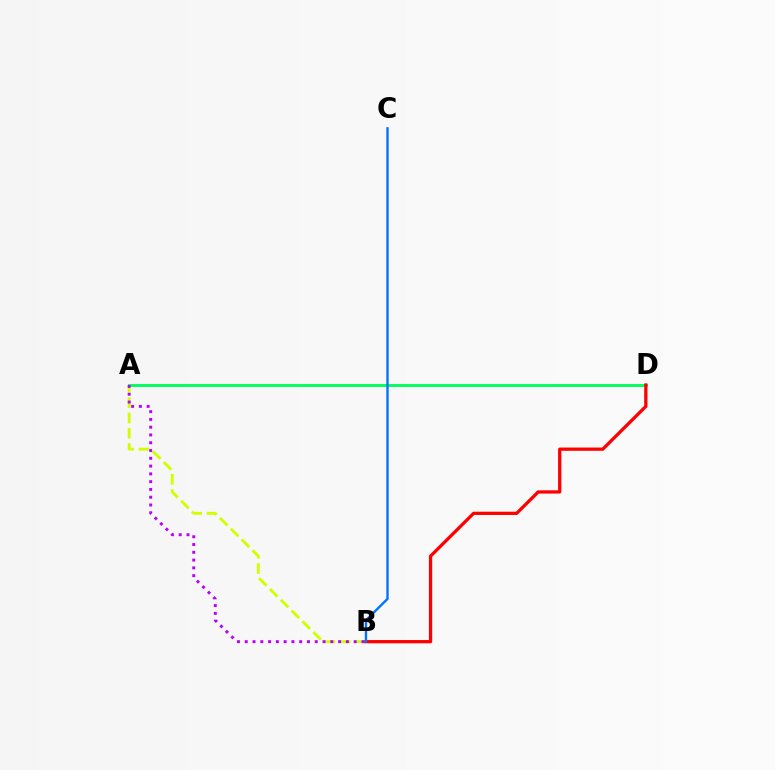{('A', 'D'): [{'color': '#00ff5c', 'line_style': 'solid', 'thickness': 2.08}], ('A', 'B'): [{'color': '#d1ff00', 'line_style': 'dashed', 'thickness': 2.08}, {'color': '#b900ff', 'line_style': 'dotted', 'thickness': 2.11}], ('B', 'D'): [{'color': '#ff0000', 'line_style': 'solid', 'thickness': 2.35}], ('B', 'C'): [{'color': '#0074ff', 'line_style': 'solid', 'thickness': 1.7}]}